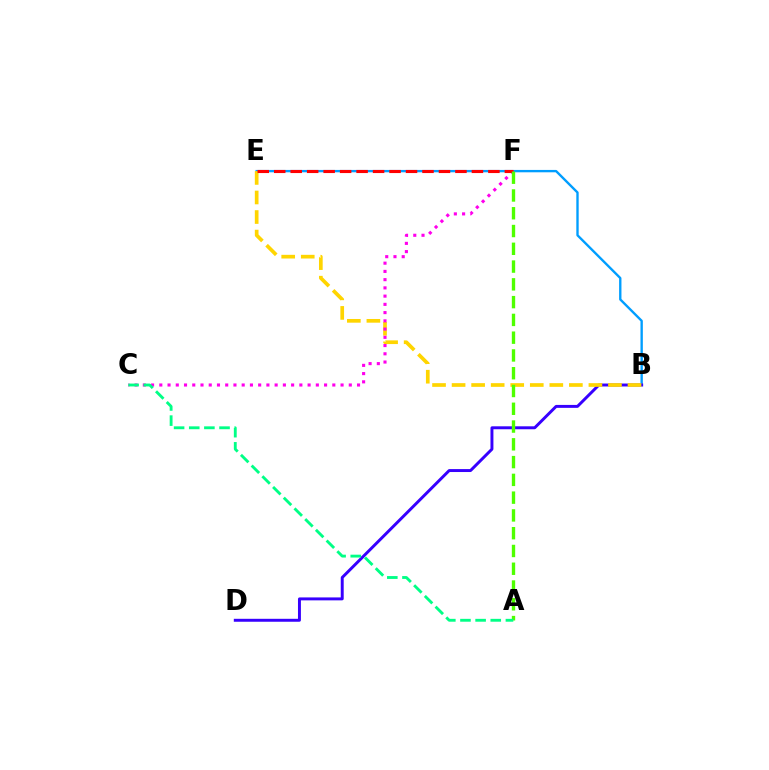{('B', 'E'): [{'color': '#009eff', 'line_style': 'solid', 'thickness': 1.7}, {'color': '#ffd500', 'line_style': 'dashed', 'thickness': 2.66}], ('B', 'D'): [{'color': '#3700ff', 'line_style': 'solid', 'thickness': 2.12}], ('C', 'F'): [{'color': '#ff00ed', 'line_style': 'dotted', 'thickness': 2.24}], ('E', 'F'): [{'color': '#ff0000', 'line_style': 'dashed', 'thickness': 2.24}], ('A', 'F'): [{'color': '#4fff00', 'line_style': 'dashed', 'thickness': 2.41}], ('A', 'C'): [{'color': '#00ff86', 'line_style': 'dashed', 'thickness': 2.06}]}